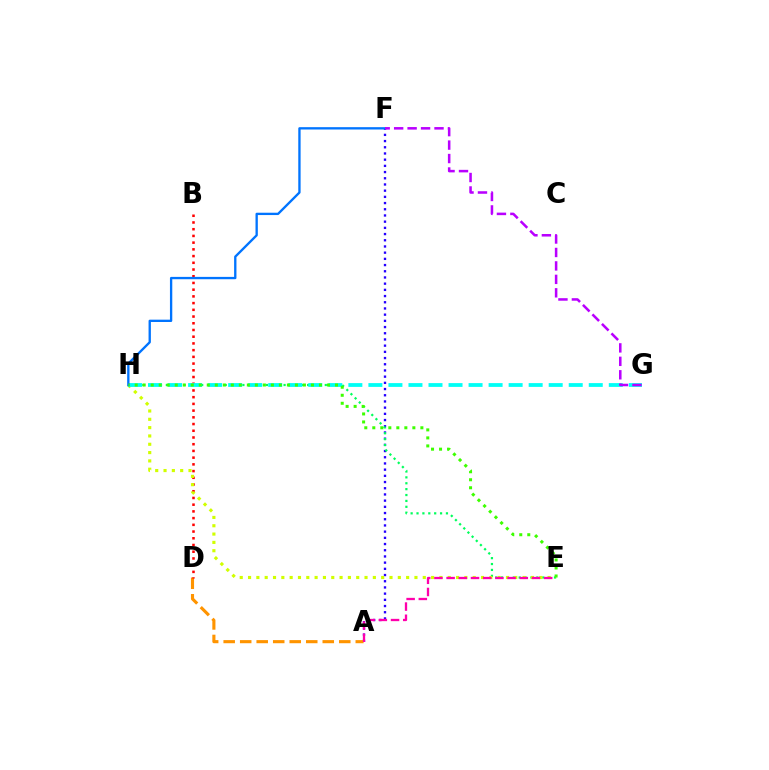{('A', 'F'): [{'color': '#2500ff', 'line_style': 'dotted', 'thickness': 1.68}], ('A', 'D'): [{'color': '#ff9400', 'line_style': 'dashed', 'thickness': 2.24}], ('B', 'D'): [{'color': '#ff0000', 'line_style': 'dotted', 'thickness': 1.83}], ('E', 'H'): [{'color': '#00ff5c', 'line_style': 'dotted', 'thickness': 1.6}, {'color': '#d1ff00', 'line_style': 'dotted', 'thickness': 2.26}, {'color': '#3dff00', 'line_style': 'dotted', 'thickness': 2.18}], ('G', 'H'): [{'color': '#00fff6', 'line_style': 'dashed', 'thickness': 2.72}], ('A', 'E'): [{'color': '#ff00ac', 'line_style': 'dashed', 'thickness': 1.66}], ('F', 'H'): [{'color': '#0074ff', 'line_style': 'solid', 'thickness': 1.68}], ('F', 'G'): [{'color': '#b900ff', 'line_style': 'dashed', 'thickness': 1.83}]}